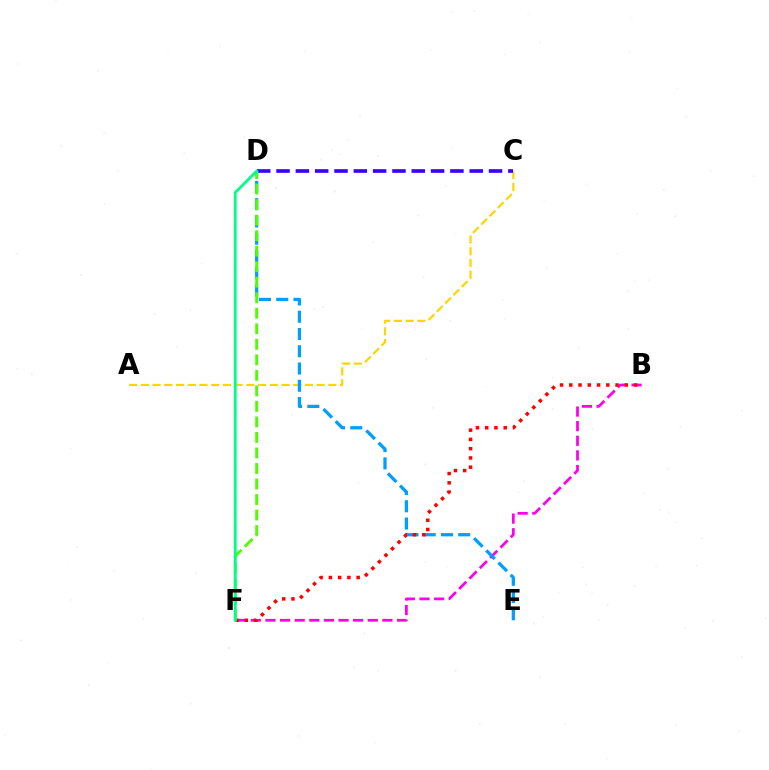{('B', 'F'): [{'color': '#ff00ed', 'line_style': 'dashed', 'thickness': 1.99}, {'color': '#ff0000', 'line_style': 'dotted', 'thickness': 2.52}], ('A', 'C'): [{'color': '#ffd500', 'line_style': 'dashed', 'thickness': 1.59}], ('C', 'D'): [{'color': '#3700ff', 'line_style': 'dashed', 'thickness': 2.62}], ('D', 'E'): [{'color': '#009eff', 'line_style': 'dashed', 'thickness': 2.34}], ('D', 'F'): [{'color': '#4fff00', 'line_style': 'dashed', 'thickness': 2.11}, {'color': '#00ff86', 'line_style': 'solid', 'thickness': 2.01}]}